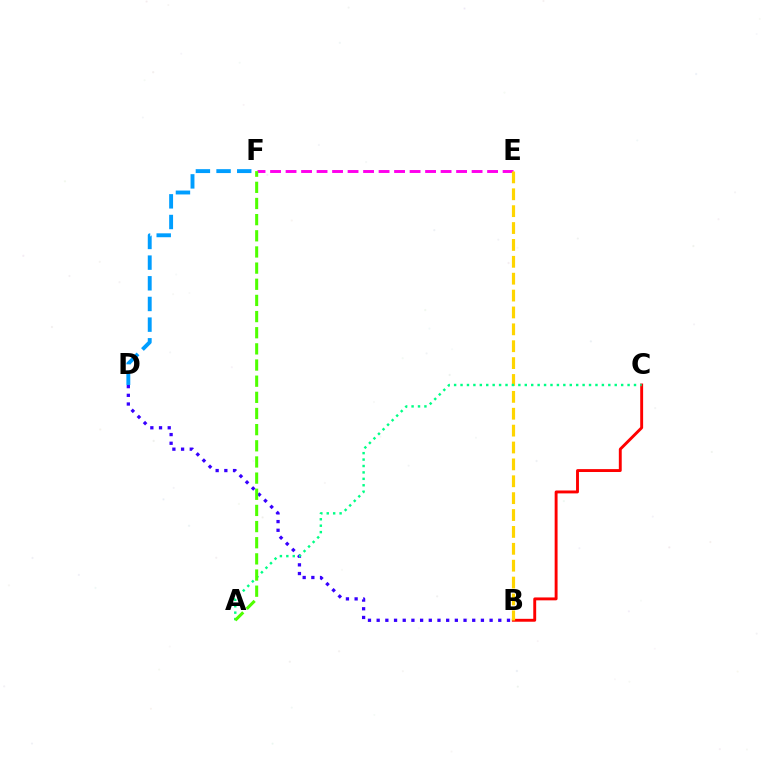{('B', 'C'): [{'color': '#ff0000', 'line_style': 'solid', 'thickness': 2.09}], ('B', 'D'): [{'color': '#3700ff', 'line_style': 'dotted', 'thickness': 2.36}], ('E', 'F'): [{'color': '#ff00ed', 'line_style': 'dashed', 'thickness': 2.11}], ('B', 'E'): [{'color': '#ffd500', 'line_style': 'dashed', 'thickness': 2.29}], ('A', 'C'): [{'color': '#00ff86', 'line_style': 'dotted', 'thickness': 1.75}], ('A', 'F'): [{'color': '#4fff00', 'line_style': 'dashed', 'thickness': 2.19}], ('D', 'F'): [{'color': '#009eff', 'line_style': 'dashed', 'thickness': 2.81}]}